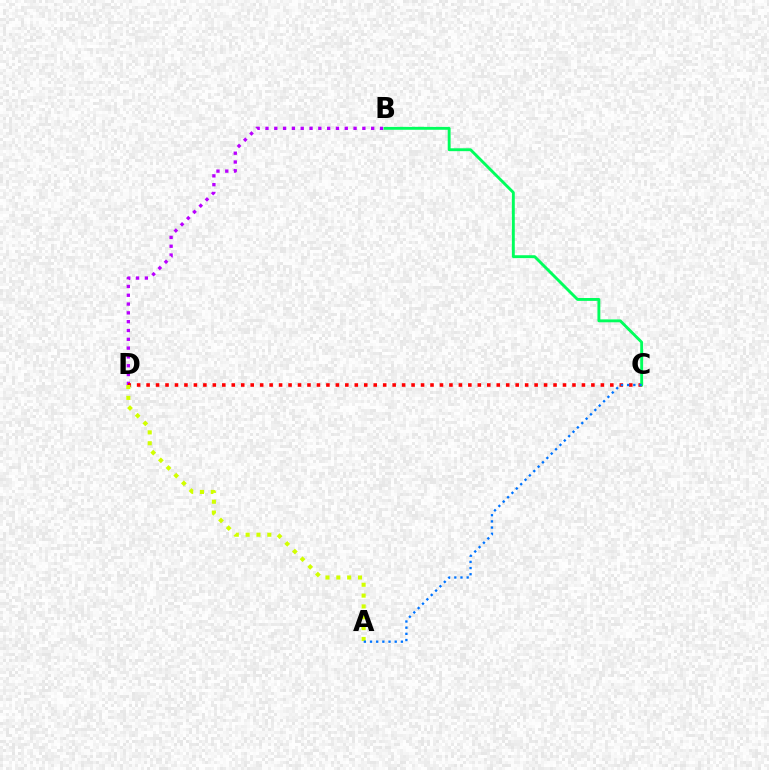{('B', 'D'): [{'color': '#b900ff', 'line_style': 'dotted', 'thickness': 2.39}], ('C', 'D'): [{'color': '#ff0000', 'line_style': 'dotted', 'thickness': 2.57}], ('A', 'D'): [{'color': '#d1ff00', 'line_style': 'dotted', 'thickness': 2.95}], ('B', 'C'): [{'color': '#00ff5c', 'line_style': 'solid', 'thickness': 2.08}], ('A', 'C'): [{'color': '#0074ff', 'line_style': 'dotted', 'thickness': 1.68}]}